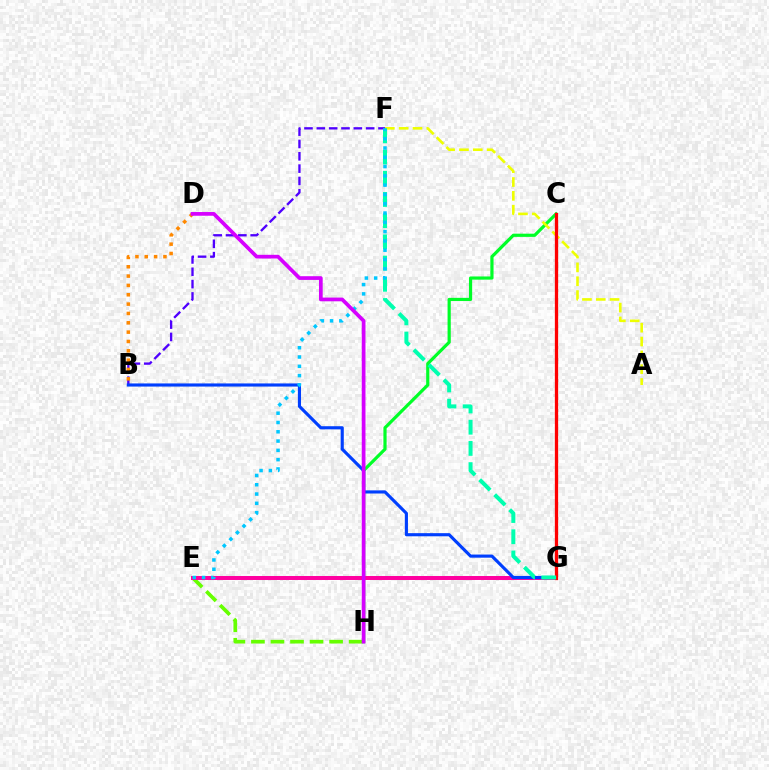{('B', 'F'): [{'color': '#4f00ff', 'line_style': 'dashed', 'thickness': 1.68}], ('C', 'H'): [{'color': '#00ff27', 'line_style': 'solid', 'thickness': 2.3}], ('E', 'H'): [{'color': '#66ff00', 'line_style': 'dashed', 'thickness': 2.65}], ('E', 'G'): [{'color': '#ff00a0', 'line_style': 'solid', 'thickness': 2.86}], ('B', 'G'): [{'color': '#003fff', 'line_style': 'solid', 'thickness': 2.25}], ('A', 'F'): [{'color': '#eeff00', 'line_style': 'dashed', 'thickness': 1.88}], ('B', 'D'): [{'color': '#ff8800', 'line_style': 'dotted', 'thickness': 2.54}], ('C', 'G'): [{'color': '#ff0000', 'line_style': 'solid', 'thickness': 2.36}], ('F', 'G'): [{'color': '#00ffaf', 'line_style': 'dashed', 'thickness': 2.88}], ('E', 'F'): [{'color': '#00c7ff', 'line_style': 'dotted', 'thickness': 2.53}], ('D', 'H'): [{'color': '#d600ff', 'line_style': 'solid', 'thickness': 2.67}]}